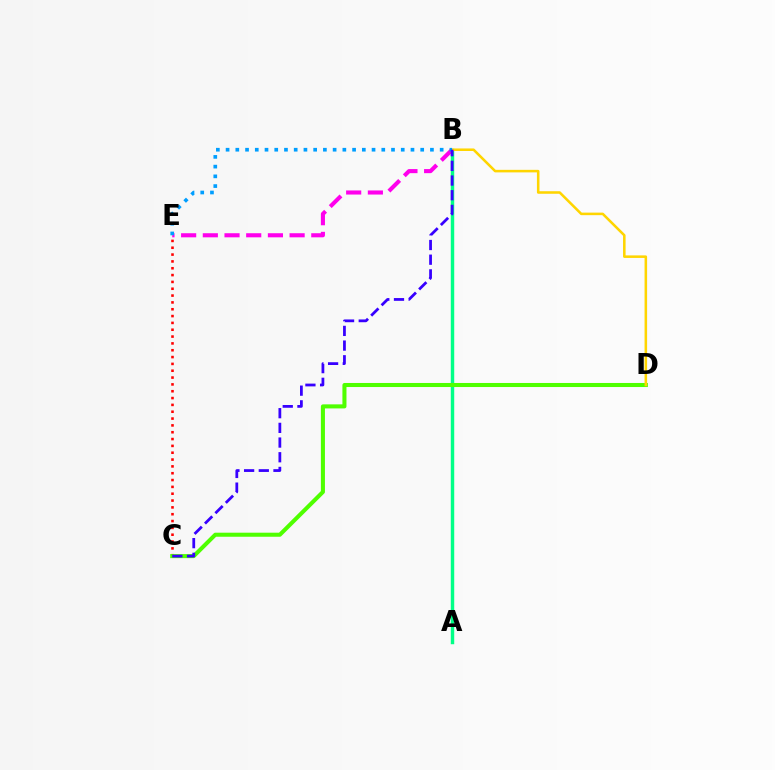{('C', 'E'): [{'color': '#ff0000', 'line_style': 'dotted', 'thickness': 1.86}], ('A', 'B'): [{'color': '#00ff86', 'line_style': 'solid', 'thickness': 2.48}], ('C', 'D'): [{'color': '#4fff00', 'line_style': 'solid', 'thickness': 2.92}], ('B', 'D'): [{'color': '#ffd500', 'line_style': 'solid', 'thickness': 1.83}], ('B', 'E'): [{'color': '#ff00ed', 'line_style': 'dashed', 'thickness': 2.95}, {'color': '#009eff', 'line_style': 'dotted', 'thickness': 2.64}], ('B', 'C'): [{'color': '#3700ff', 'line_style': 'dashed', 'thickness': 2.0}]}